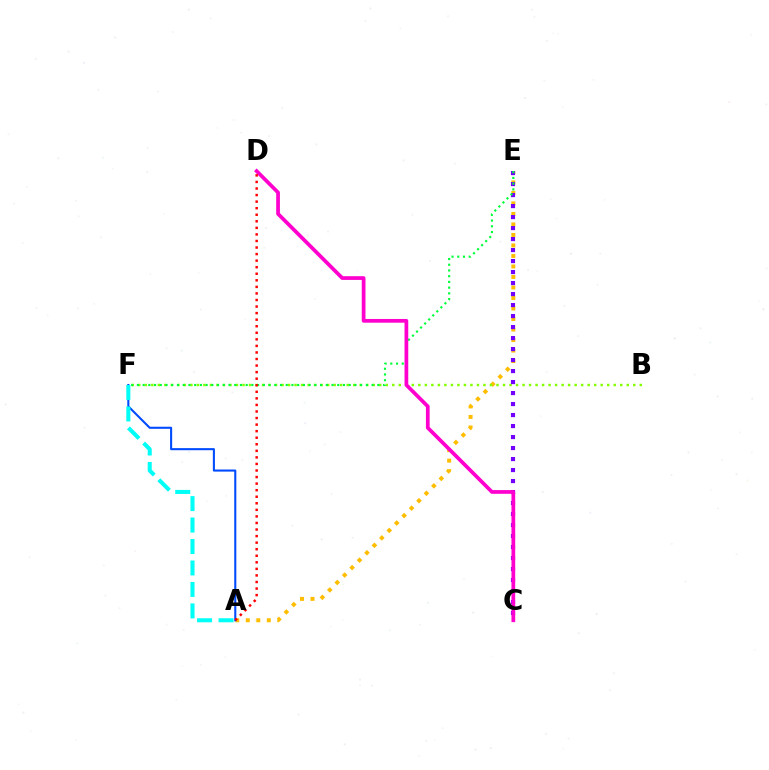{('A', 'E'): [{'color': '#ffbd00', 'line_style': 'dotted', 'thickness': 2.86}], ('B', 'F'): [{'color': '#84ff00', 'line_style': 'dotted', 'thickness': 1.77}], ('C', 'E'): [{'color': '#7200ff', 'line_style': 'dotted', 'thickness': 2.99}], ('E', 'F'): [{'color': '#00ff39', 'line_style': 'dotted', 'thickness': 1.56}], ('C', 'D'): [{'color': '#ff00cf', 'line_style': 'solid', 'thickness': 2.68}], ('A', 'F'): [{'color': '#004bff', 'line_style': 'solid', 'thickness': 1.5}, {'color': '#00fff6', 'line_style': 'dashed', 'thickness': 2.92}], ('A', 'D'): [{'color': '#ff0000', 'line_style': 'dotted', 'thickness': 1.78}]}